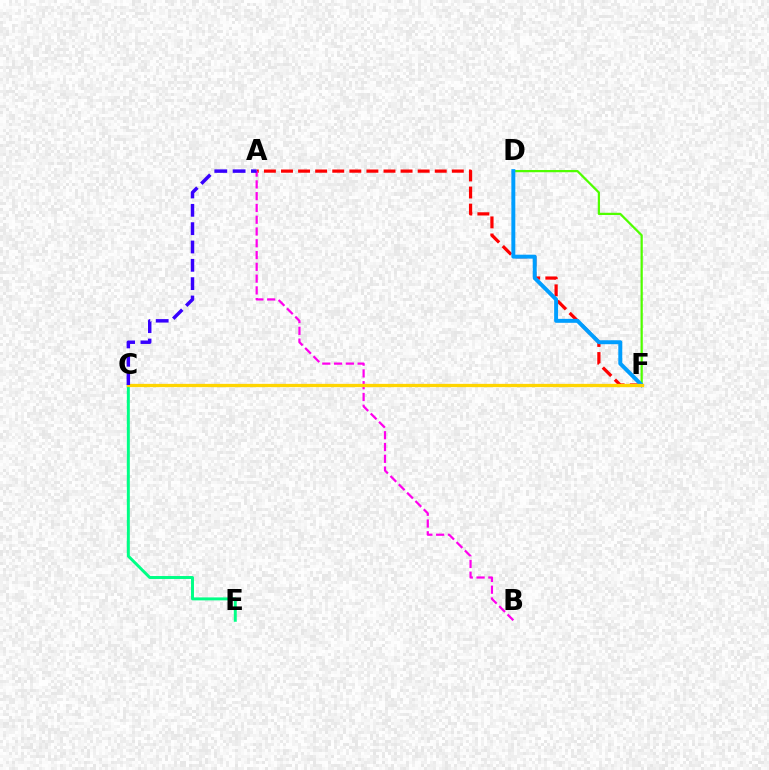{('A', 'F'): [{'color': '#ff0000', 'line_style': 'dashed', 'thickness': 2.32}], ('D', 'F'): [{'color': '#4fff00', 'line_style': 'solid', 'thickness': 1.61}, {'color': '#009eff', 'line_style': 'solid', 'thickness': 2.84}], ('A', 'B'): [{'color': '#ff00ed', 'line_style': 'dashed', 'thickness': 1.6}], ('C', 'E'): [{'color': '#00ff86', 'line_style': 'solid', 'thickness': 2.13}], ('C', 'F'): [{'color': '#ffd500', 'line_style': 'solid', 'thickness': 2.36}], ('A', 'C'): [{'color': '#3700ff', 'line_style': 'dashed', 'thickness': 2.49}]}